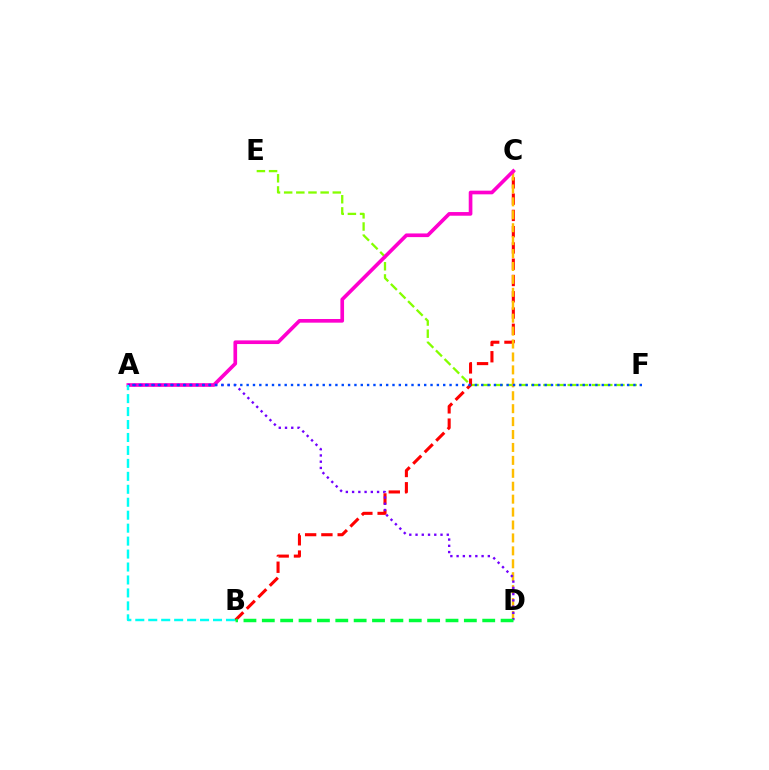{('E', 'F'): [{'color': '#84ff00', 'line_style': 'dashed', 'thickness': 1.65}], ('B', 'C'): [{'color': '#ff0000', 'line_style': 'dashed', 'thickness': 2.21}], ('C', 'D'): [{'color': '#ffbd00', 'line_style': 'dashed', 'thickness': 1.76}], ('A', 'C'): [{'color': '#ff00cf', 'line_style': 'solid', 'thickness': 2.64}], ('A', 'D'): [{'color': '#7200ff', 'line_style': 'dotted', 'thickness': 1.7}], ('A', 'F'): [{'color': '#004bff', 'line_style': 'dotted', 'thickness': 1.72}], ('B', 'D'): [{'color': '#00ff39', 'line_style': 'dashed', 'thickness': 2.5}], ('A', 'B'): [{'color': '#00fff6', 'line_style': 'dashed', 'thickness': 1.76}]}